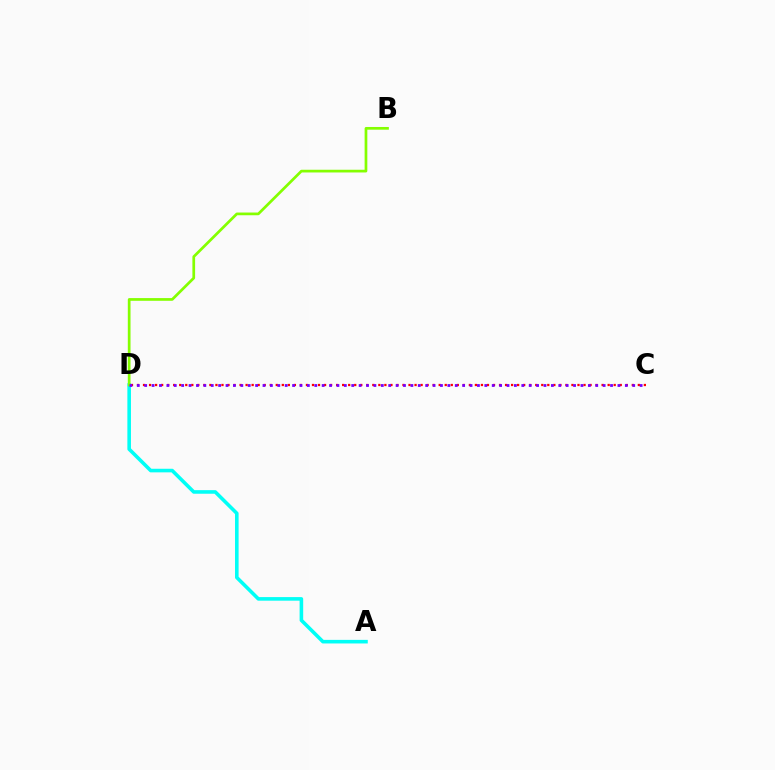{('A', 'D'): [{'color': '#00fff6', 'line_style': 'solid', 'thickness': 2.58}], ('B', 'D'): [{'color': '#84ff00', 'line_style': 'solid', 'thickness': 1.95}], ('C', 'D'): [{'color': '#ff0000', 'line_style': 'dotted', 'thickness': 1.64}, {'color': '#7200ff', 'line_style': 'dotted', 'thickness': 2.01}]}